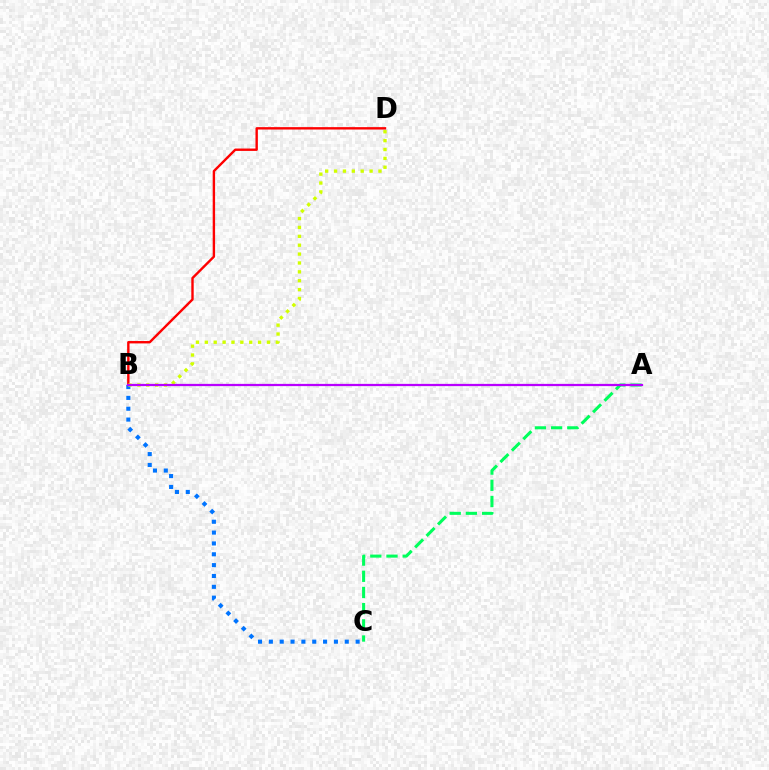{('B', 'D'): [{'color': '#ff0000', 'line_style': 'solid', 'thickness': 1.72}, {'color': '#d1ff00', 'line_style': 'dotted', 'thickness': 2.41}], ('B', 'C'): [{'color': '#0074ff', 'line_style': 'dotted', 'thickness': 2.95}], ('A', 'C'): [{'color': '#00ff5c', 'line_style': 'dashed', 'thickness': 2.2}], ('A', 'B'): [{'color': '#b900ff', 'line_style': 'solid', 'thickness': 1.61}]}